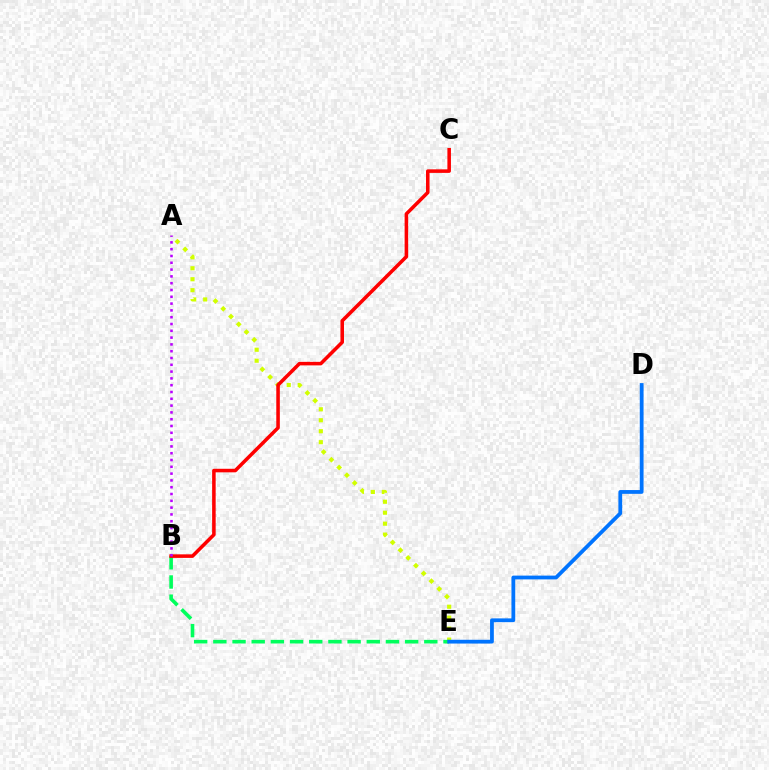{('A', 'E'): [{'color': '#d1ff00', 'line_style': 'dotted', 'thickness': 2.98}], ('B', 'E'): [{'color': '#00ff5c', 'line_style': 'dashed', 'thickness': 2.61}], ('B', 'C'): [{'color': '#ff0000', 'line_style': 'solid', 'thickness': 2.55}], ('A', 'B'): [{'color': '#b900ff', 'line_style': 'dotted', 'thickness': 1.85}], ('D', 'E'): [{'color': '#0074ff', 'line_style': 'solid', 'thickness': 2.72}]}